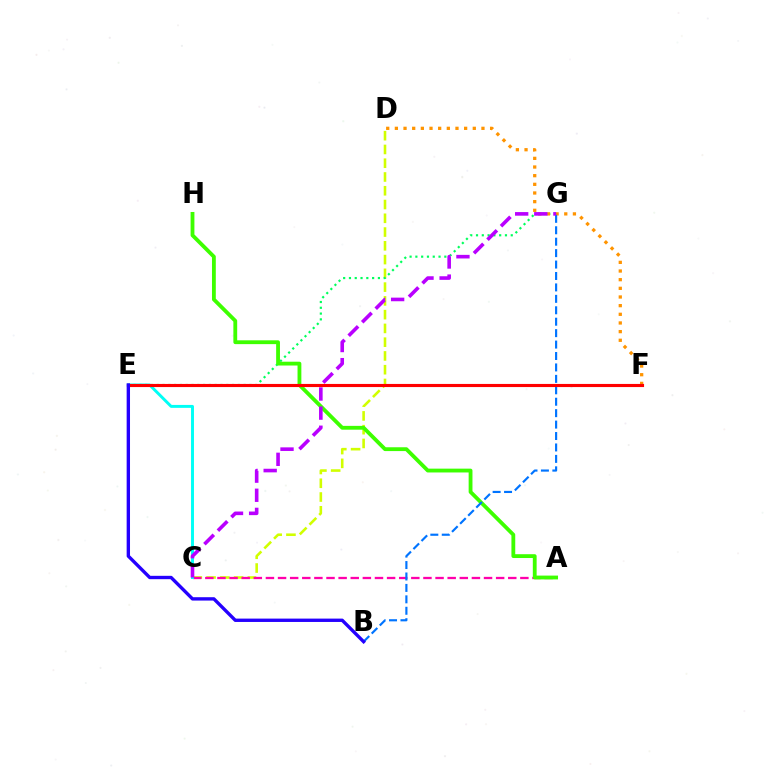{('C', 'D'): [{'color': '#d1ff00', 'line_style': 'dashed', 'thickness': 1.87}], ('E', 'G'): [{'color': '#00ff5c', 'line_style': 'dotted', 'thickness': 1.57}], ('D', 'F'): [{'color': '#ff9400', 'line_style': 'dotted', 'thickness': 2.35}], ('A', 'C'): [{'color': '#ff00ac', 'line_style': 'dashed', 'thickness': 1.65}], ('A', 'H'): [{'color': '#3dff00', 'line_style': 'solid', 'thickness': 2.75}], ('C', 'E'): [{'color': '#00fff6', 'line_style': 'solid', 'thickness': 2.11}], ('B', 'G'): [{'color': '#0074ff', 'line_style': 'dashed', 'thickness': 1.55}], ('E', 'F'): [{'color': '#ff0000', 'line_style': 'solid', 'thickness': 2.25}], ('B', 'E'): [{'color': '#2500ff', 'line_style': 'solid', 'thickness': 2.42}], ('C', 'G'): [{'color': '#b900ff', 'line_style': 'dashed', 'thickness': 2.6}]}